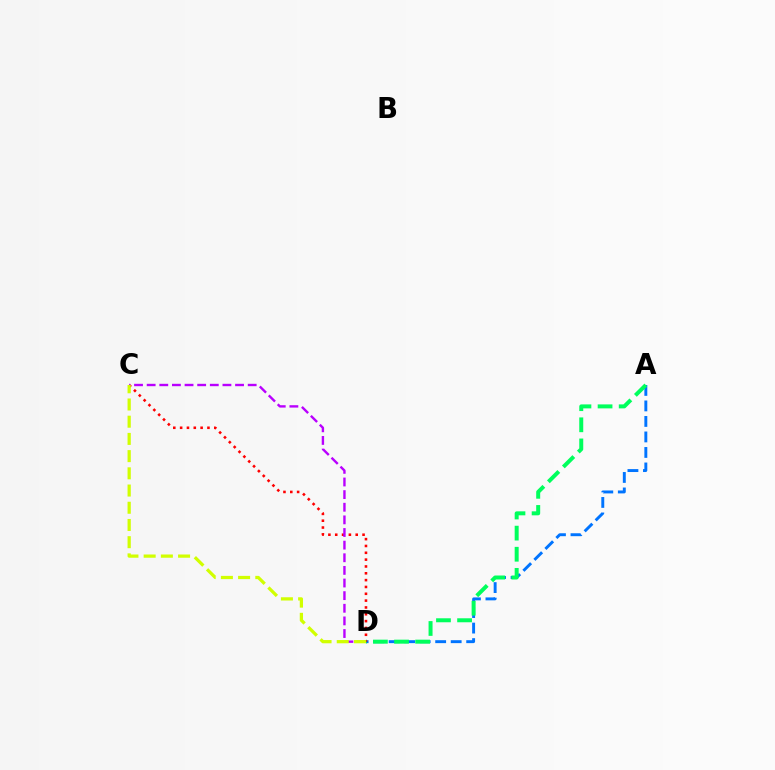{('A', 'D'): [{'color': '#0074ff', 'line_style': 'dashed', 'thickness': 2.11}, {'color': '#00ff5c', 'line_style': 'dashed', 'thickness': 2.87}], ('C', 'D'): [{'color': '#ff0000', 'line_style': 'dotted', 'thickness': 1.86}, {'color': '#b900ff', 'line_style': 'dashed', 'thickness': 1.72}, {'color': '#d1ff00', 'line_style': 'dashed', 'thickness': 2.34}]}